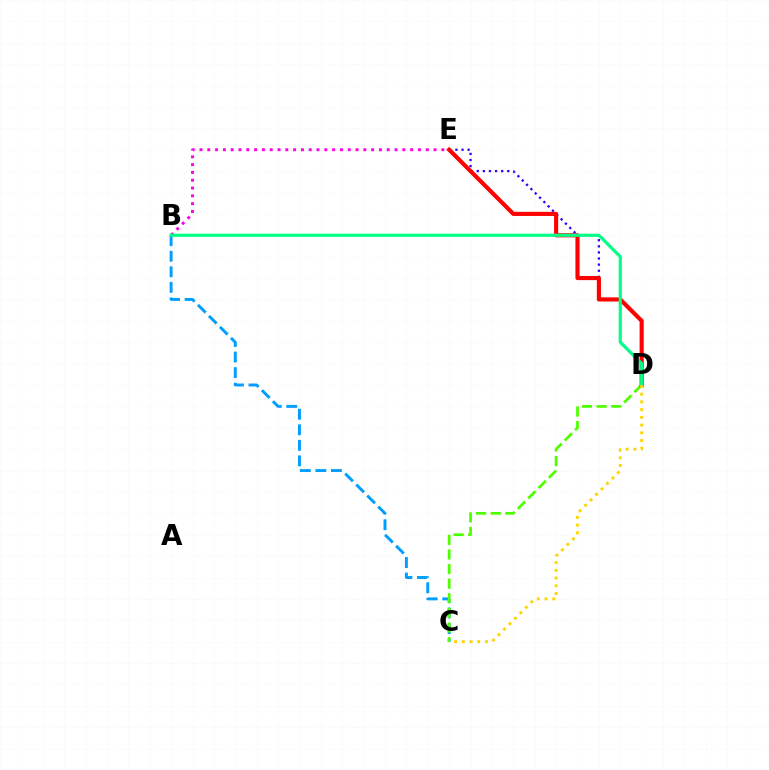{('B', 'C'): [{'color': '#009eff', 'line_style': 'dashed', 'thickness': 2.11}], ('C', 'D'): [{'color': '#4fff00', 'line_style': 'dashed', 'thickness': 1.98}, {'color': '#ffd500', 'line_style': 'dotted', 'thickness': 2.1}], ('B', 'E'): [{'color': '#ff00ed', 'line_style': 'dotted', 'thickness': 2.12}], ('D', 'E'): [{'color': '#3700ff', 'line_style': 'dotted', 'thickness': 1.66}, {'color': '#ff0000', 'line_style': 'solid', 'thickness': 2.98}], ('B', 'D'): [{'color': '#00ff86', 'line_style': 'solid', 'thickness': 2.28}]}